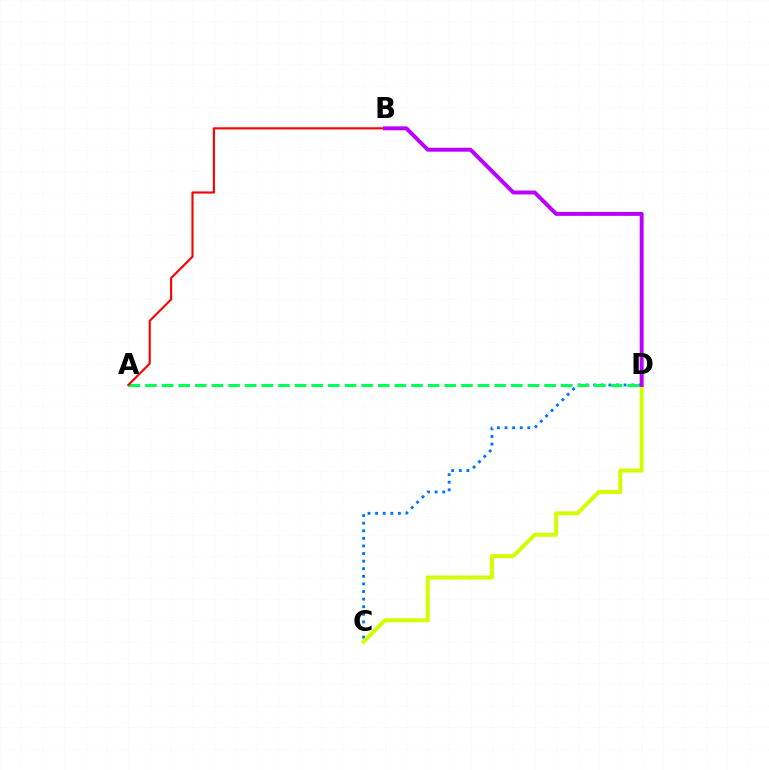{('C', 'D'): [{'color': '#0074ff', 'line_style': 'dotted', 'thickness': 2.06}, {'color': '#d1ff00', 'line_style': 'solid', 'thickness': 2.88}], ('A', 'D'): [{'color': '#00ff5c', 'line_style': 'dashed', 'thickness': 2.26}], ('A', 'B'): [{'color': '#ff0000', 'line_style': 'solid', 'thickness': 1.53}], ('B', 'D'): [{'color': '#b900ff', 'line_style': 'solid', 'thickness': 2.84}]}